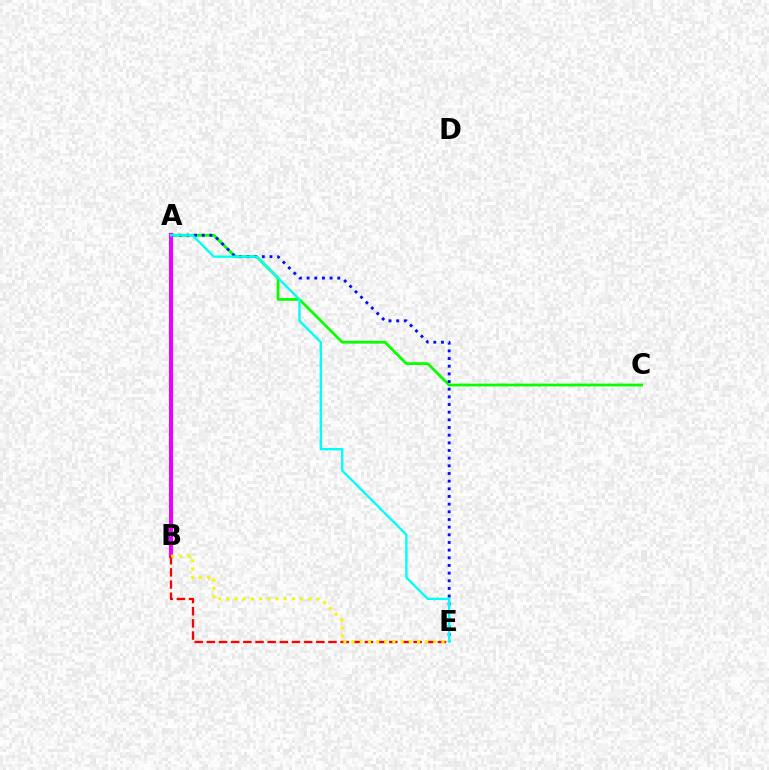{('A', 'C'): [{'color': '#08ff00', 'line_style': 'solid', 'thickness': 2.0}], ('A', 'E'): [{'color': '#0010ff', 'line_style': 'dotted', 'thickness': 2.08}, {'color': '#00fff6', 'line_style': 'solid', 'thickness': 1.68}], ('A', 'B'): [{'color': '#ee00ff', 'line_style': 'solid', 'thickness': 2.93}], ('B', 'E'): [{'color': '#ff0000', 'line_style': 'dashed', 'thickness': 1.65}, {'color': '#fcf500', 'line_style': 'dotted', 'thickness': 2.22}]}